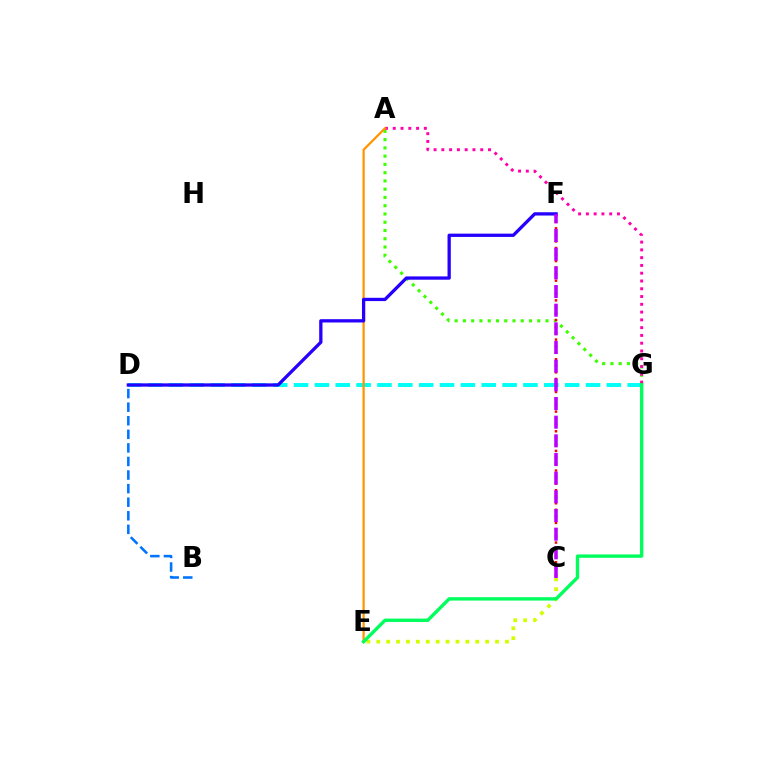{('D', 'G'): [{'color': '#00fff6', 'line_style': 'dashed', 'thickness': 2.83}], ('A', 'G'): [{'color': '#3dff00', 'line_style': 'dotted', 'thickness': 2.24}, {'color': '#ff00ac', 'line_style': 'dotted', 'thickness': 2.11}], ('B', 'D'): [{'color': '#0074ff', 'line_style': 'dashed', 'thickness': 1.84}], ('C', 'E'): [{'color': '#d1ff00', 'line_style': 'dotted', 'thickness': 2.69}], ('C', 'F'): [{'color': '#ff0000', 'line_style': 'dotted', 'thickness': 1.78}, {'color': '#b900ff', 'line_style': 'dashed', 'thickness': 2.54}], ('A', 'E'): [{'color': '#ff9400', 'line_style': 'solid', 'thickness': 1.61}], ('D', 'F'): [{'color': '#2500ff', 'line_style': 'solid', 'thickness': 2.37}], ('E', 'G'): [{'color': '#00ff5c', 'line_style': 'solid', 'thickness': 2.42}]}